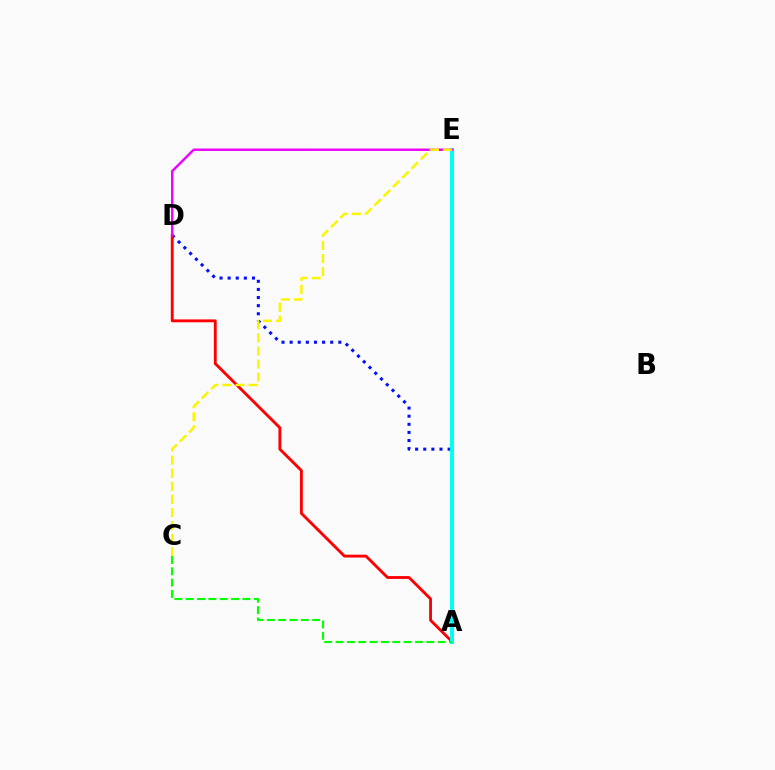{('A', 'D'): [{'color': '#0010ff', 'line_style': 'dotted', 'thickness': 2.2}, {'color': '#ff0000', 'line_style': 'solid', 'thickness': 2.05}], ('A', 'E'): [{'color': '#00fff6', 'line_style': 'solid', 'thickness': 2.9}], ('D', 'E'): [{'color': '#ee00ff', 'line_style': 'solid', 'thickness': 1.75}], ('A', 'C'): [{'color': '#08ff00', 'line_style': 'dashed', 'thickness': 1.54}], ('C', 'E'): [{'color': '#fcf500', 'line_style': 'dashed', 'thickness': 1.78}]}